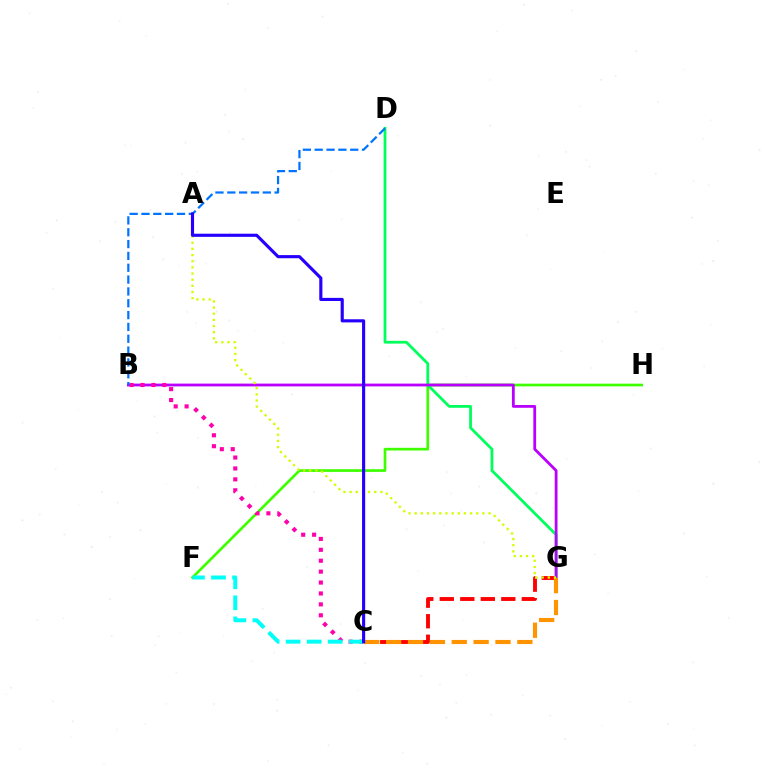{('F', 'H'): [{'color': '#3dff00', 'line_style': 'solid', 'thickness': 1.93}], ('D', 'G'): [{'color': '#00ff5c', 'line_style': 'solid', 'thickness': 2.0}], ('C', 'G'): [{'color': '#ff0000', 'line_style': 'dashed', 'thickness': 2.79}, {'color': '#ff9400', 'line_style': 'dashed', 'thickness': 2.97}], ('B', 'G'): [{'color': '#b900ff', 'line_style': 'solid', 'thickness': 2.01}], ('B', 'C'): [{'color': '#ff00ac', 'line_style': 'dotted', 'thickness': 2.96}], ('A', 'G'): [{'color': '#d1ff00', 'line_style': 'dotted', 'thickness': 1.67}], ('B', 'D'): [{'color': '#0074ff', 'line_style': 'dashed', 'thickness': 1.61}], ('C', 'F'): [{'color': '#00fff6', 'line_style': 'dashed', 'thickness': 2.86}], ('A', 'C'): [{'color': '#2500ff', 'line_style': 'solid', 'thickness': 2.25}]}